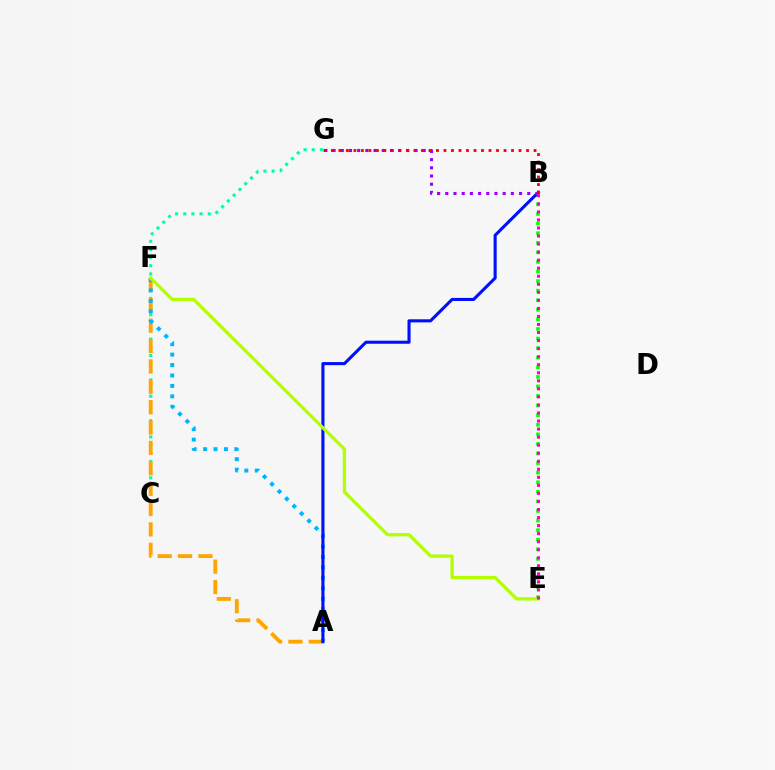{('C', 'G'): [{'color': '#00ff9d', 'line_style': 'dotted', 'thickness': 2.22}], ('A', 'F'): [{'color': '#ffa500', 'line_style': 'dashed', 'thickness': 2.77}, {'color': '#00b5ff', 'line_style': 'dotted', 'thickness': 2.84}], ('B', 'E'): [{'color': '#08ff00', 'line_style': 'dotted', 'thickness': 2.6}, {'color': '#ff00bd', 'line_style': 'dotted', 'thickness': 2.19}], ('A', 'B'): [{'color': '#0010ff', 'line_style': 'solid', 'thickness': 2.22}], ('E', 'F'): [{'color': '#b3ff00', 'line_style': 'solid', 'thickness': 2.35}], ('B', 'G'): [{'color': '#9b00ff', 'line_style': 'dotted', 'thickness': 2.23}, {'color': '#ff0000', 'line_style': 'dotted', 'thickness': 2.04}]}